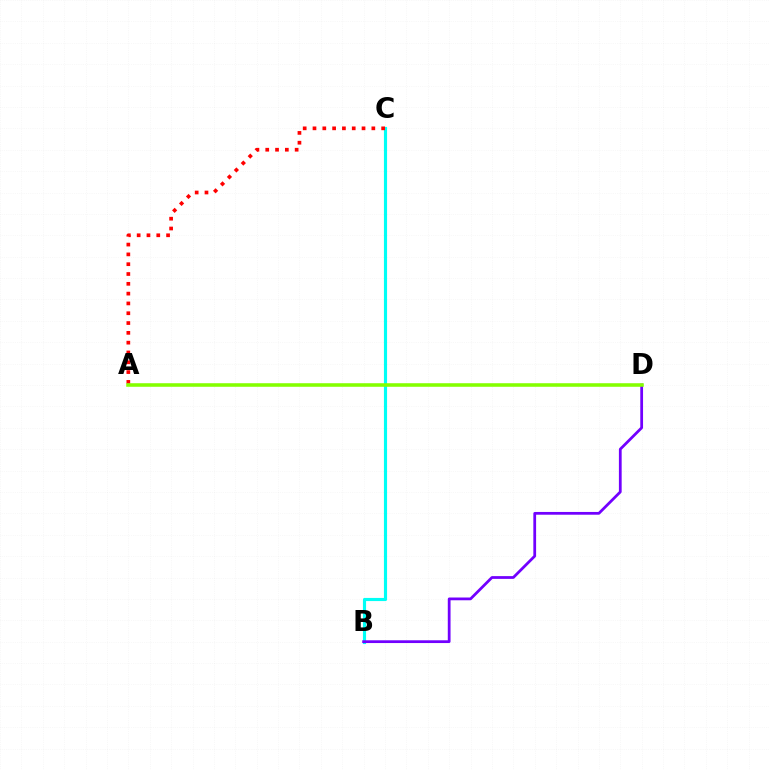{('B', 'C'): [{'color': '#00fff6', 'line_style': 'solid', 'thickness': 2.26}], ('B', 'D'): [{'color': '#7200ff', 'line_style': 'solid', 'thickness': 1.99}], ('A', 'C'): [{'color': '#ff0000', 'line_style': 'dotted', 'thickness': 2.66}], ('A', 'D'): [{'color': '#84ff00', 'line_style': 'solid', 'thickness': 2.56}]}